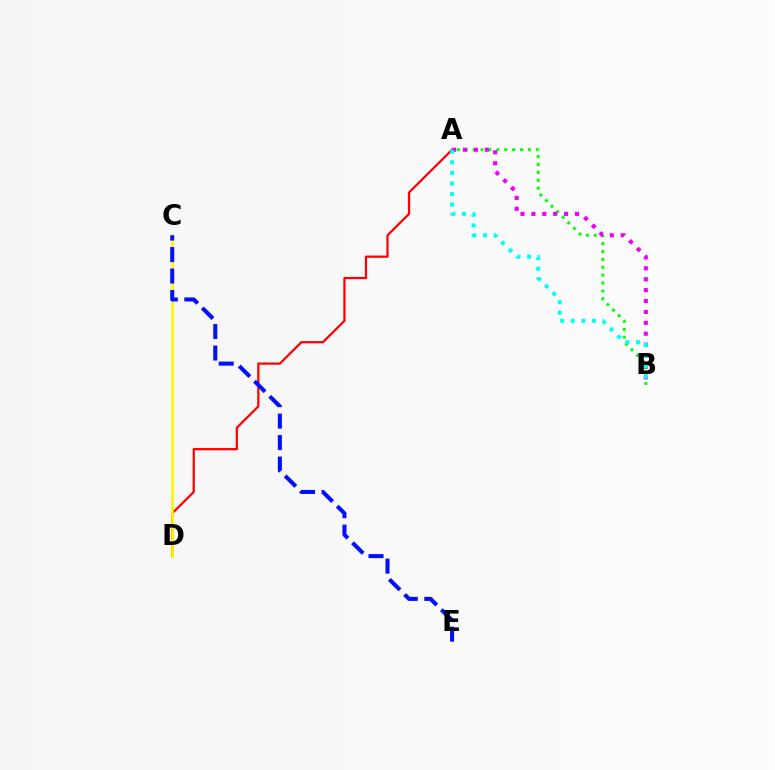{('A', 'D'): [{'color': '#ff0000', 'line_style': 'solid', 'thickness': 1.6}], ('C', 'D'): [{'color': '#fcf500', 'line_style': 'solid', 'thickness': 1.89}], ('C', 'E'): [{'color': '#0010ff', 'line_style': 'dashed', 'thickness': 2.92}], ('A', 'B'): [{'color': '#08ff00', 'line_style': 'dotted', 'thickness': 2.14}, {'color': '#ee00ff', 'line_style': 'dotted', 'thickness': 2.96}, {'color': '#00fff6', 'line_style': 'dotted', 'thickness': 2.88}]}